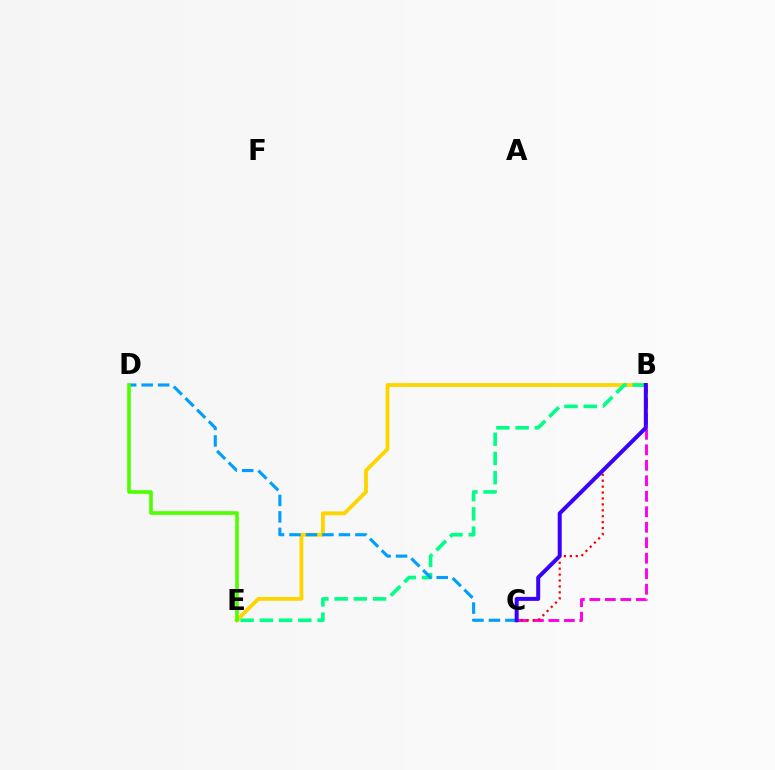{('B', 'E'): [{'color': '#ffd500', 'line_style': 'solid', 'thickness': 2.76}, {'color': '#00ff86', 'line_style': 'dashed', 'thickness': 2.61}], ('B', 'C'): [{'color': '#ff00ed', 'line_style': 'dashed', 'thickness': 2.1}, {'color': '#ff0000', 'line_style': 'dotted', 'thickness': 1.61}, {'color': '#3700ff', 'line_style': 'solid', 'thickness': 2.87}], ('C', 'D'): [{'color': '#009eff', 'line_style': 'dashed', 'thickness': 2.24}], ('D', 'E'): [{'color': '#4fff00', 'line_style': 'solid', 'thickness': 2.6}]}